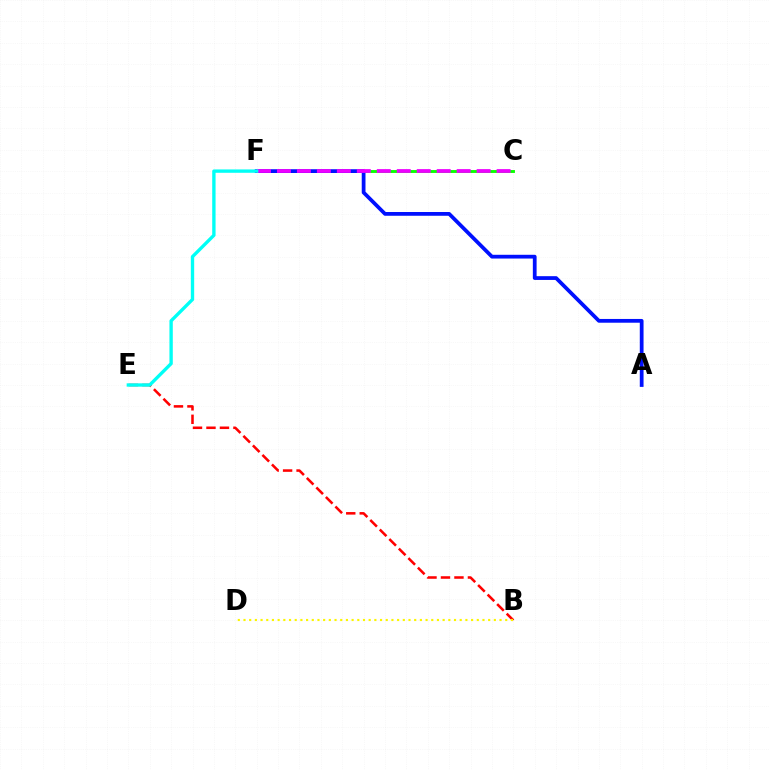{('C', 'F'): [{'color': '#08ff00', 'line_style': 'solid', 'thickness': 2.08}, {'color': '#ee00ff', 'line_style': 'dashed', 'thickness': 2.71}], ('B', 'E'): [{'color': '#ff0000', 'line_style': 'dashed', 'thickness': 1.83}], ('A', 'F'): [{'color': '#0010ff', 'line_style': 'solid', 'thickness': 2.71}], ('B', 'D'): [{'color': '#fcf500', 'line_style': 'dotted', 'thickness': 1.55}], ('E', 'F'): [{'color': '#00fff6', 'line_style': 'solid', 'thickness': 2.41}]}